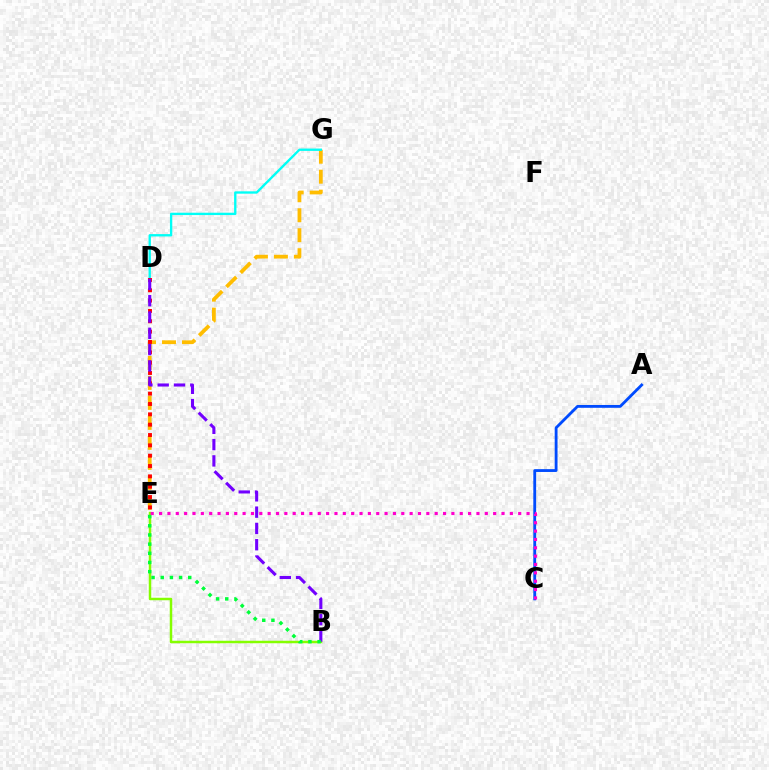{('B', 'E'): [{'color': '#84ff00', 'line_style': 'solid', 'thickness': 1.79}, {'color': '#00ff39', 'line_style': 'dotted', 'thickness': 2.49}], ('A', 'C'): [{'color': '#004bff', 'line_style': 'solid', 'thickness': 2.03}], ('E', 'G'): [{'color': '#ffbd00', 'line_style': 'dashed', 'thickness': 2.71}], ('D', 'G'): [{'color': '#00fff6', 'line_style': 'solid', 'thickness': 1.69}], ('D', 'E'): [{'color': '#ff0000', 'line_style': 'dotted', 'thickness': 2.81}], ('B', 'D'): [{'color': '#7200ff', 'line_style': 'dashed', 'thickness': 2.21}], ('C', 'E'): [{'color': '#ff00cf', 'line_style': 'dotted', 'thickness': 2.27}]}